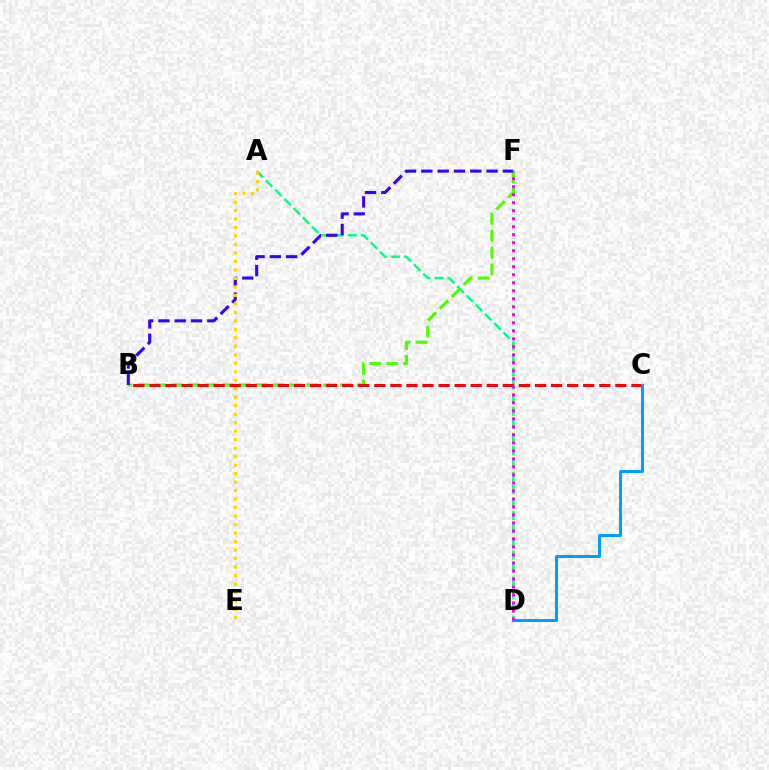{('A', 'D'): [{'color': '#00ff86', 'line_style': 'dashed', 'thickness': 1.77}], ('B', 'F'): [{'color': '#4fff00', 'line_style': 'dashed', 'thickness': 2.29}, {'color': '#3700ff', 'line_style': 'dashed', 'thickness': 2.22}], ('B', 'C'): [{'color': '#ff0000', 'line_style': 'dashed', 'thickness': 2.18}], ('A', 'E'): [{'color': '#ffd500', 'line_style': 'dotted', 'thickness': 2.31}], ('C', 'D'): [{'color': '#009eff', 'line_style': 'solid', 'thickness': 2.16}], ('D', 'F'): [{'color': '#ff00ed', 'line_style': 'dotted', 'thickness': 2.18}]}